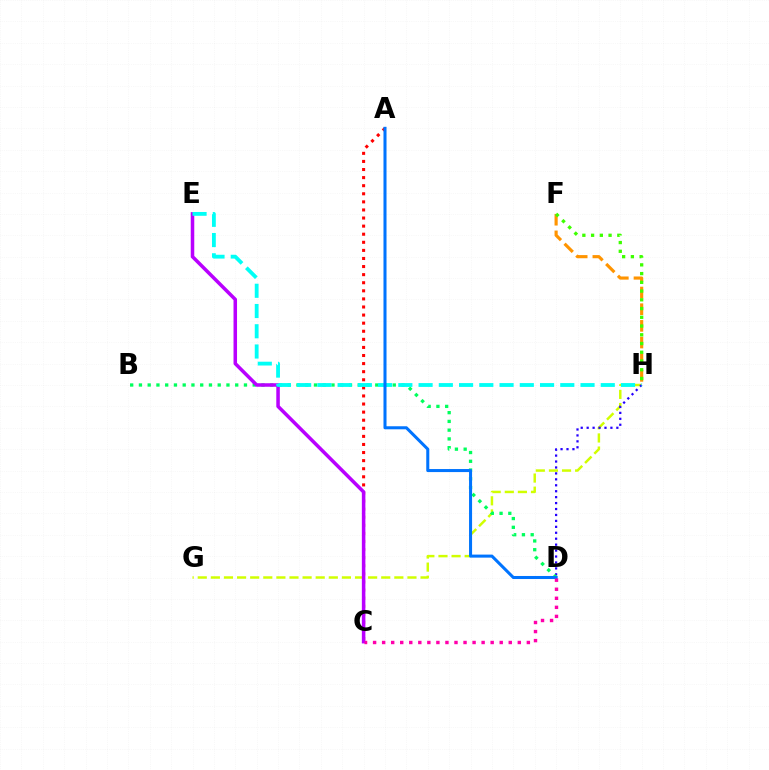{('G', 'H'): [{'color': '#d1ff00', 'line_style': 'dashed', 'thickness': 1.78}], ('F', 'H'): [{'color': '#ff9400', 'line_style': 'dashed', 'thickness': 2.26}, {'color': '#3dff00', 'line_style': 'dotted', 'thickness': 2.37}], ('D', 'H'): [{'color': '#2500ff', 'line_style': 'dotted', 'thickness': 1.61}], ('A', 'C'): [{'color': '#ff0000', 'line_style': 'dotted', 'thickness': 2.2}], ('B', 'D'): [{'color': '#00ff5c', 'line_style': 'dotted', 'thickness': 2.38}], ('C', 'E'): [{'color': '#b900ff', 'line_style': 'solid', 'thickness': 2.54}], ('E', 'H'): [{'color': '#00fff6', 'line_style': 'dashed', 'thickness': 2.75}], ('A', 'D'): [{'color': '#0074ff', 'line_style': 'solid', 'thickness': 2.19}], ('C', 'D'): [{'color': '#ff00ac', 'line_style': 'dotted', 'thickness': 2.46}]}